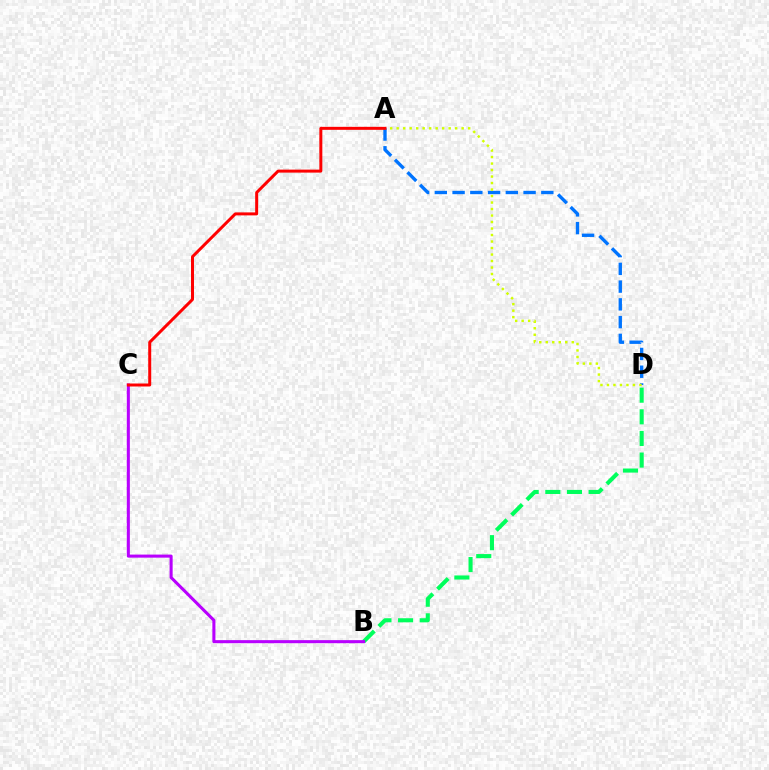{('A', 'D'): [{'color': '#0074ff', 'line_style': 'dashed', 'thickness': 2.41}, {'color': '#d1ff00', 'line_style': 'dotted', 'thickness': 1.77}], ('B', 'D'): [{'color': '#00ff5c', 'line_style': 'dashed', 'thickness': 2.94}], ('B', 'C'): [{'color': '#b900ff', 'line_style': 'solid', 'thickness': 2.2}], ('A', 'C'): [{'color': '#ff0000', 'line_style': 'solid', 'thickness': 2.15}]}